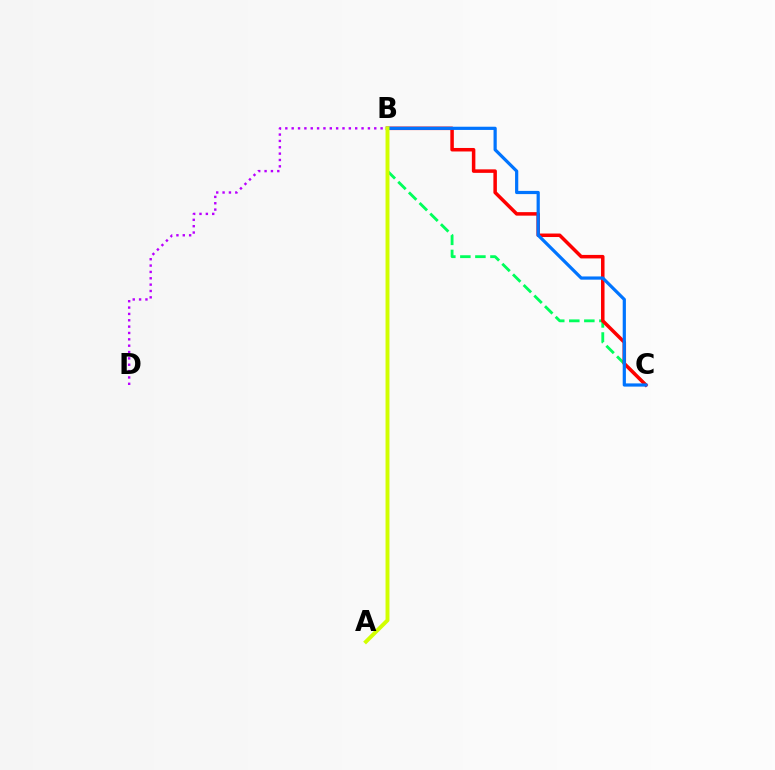{('B', 'C'): [{'color': '#00ff5c', 'line_style': 'dashed', 'thickness': 2.04}, {'color': '#ff0000', 'line_style': 'solid', 'thickness': 2.53}, {'color': '#0074ff', 'line_style': 'solid', 'thickness': 2.31}], ('B', 'D'): [{'color': '#b900ff', 'line_style': 'dotted', 'thickness': 1.73}], ('A', 'B'): [{'color': '#d1ff00', 'line_style': 'solid', 'thickness': 2.82}]}